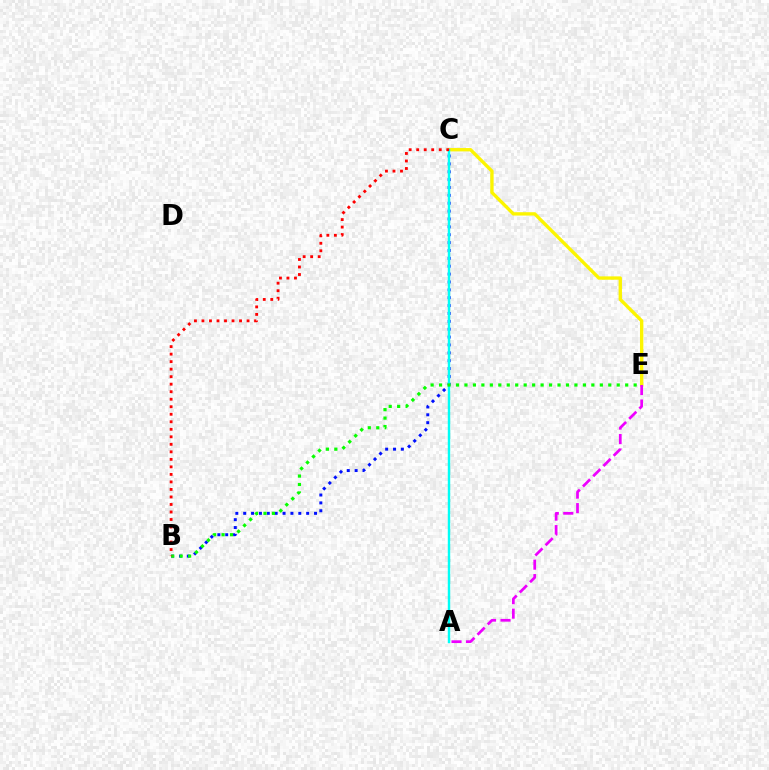{('B', 'C'): [{'color': '#0010ff', 'line_style': 'dotted', 'thickness': 2.14}, {'color': '#ff0000', 'line_style': 'dotted', 'thickness': 2.04}], ('C', 'E'): [{'color': '#fcf500', 'line_style': 'solid', 'thickness': 2.42}], ('A', 'C'): [{'color': '#00fff6', 'line_style': 'solid', 'thickness': 1.75}], ('B', 'E'): [{'color': '#08ff00', 'line_style': 'dotted', 'thickness': 2.3}], ('A', 'E'): [{'color': '#ee00ff', 'line_style': 'dashed', 'thickness': 1.96}]}